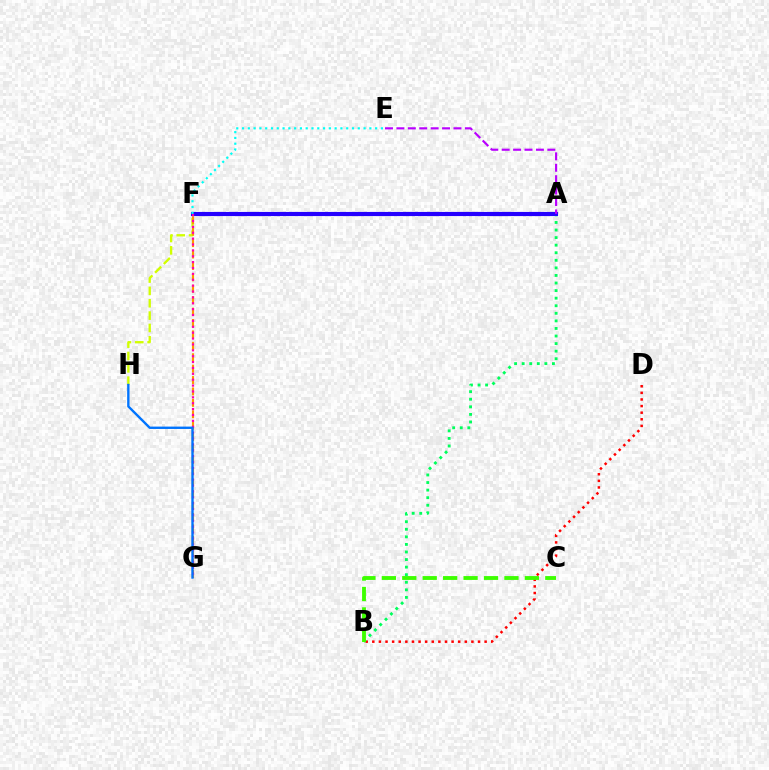{('F', 'H'): [{'color': '#d1ff00', 'line_style': 'dashed', 'thickness': 1.68}], ('B', 'D'): [{'color': '#ff0000', 'line_style': 'dotted', 'thickness': 1.8}], ('F', 'G'): [{'color': '#ff9400', 'line_style': 'dashed', 'thickness': 1.55}, {'color': '#ff00ac', 'line_style': 'dotted', 'thickness': 1.6}], ('A', 'B'): [{'color': '#00ff5c', 'line_style': 'dotted', 'thickness': 2.06}], ('A', 'F'): [{'color': '#2500ff', 'line_style': 'solid', 'thickness': 2.98}], ('A', 'E'): [{'color': '#b900ff', 'line_style': 'dashed', 'thickness': 1.55}], ('B', 'C'): [{'color': '#3dff00', 'line_style': 'dashed', 'thickness': 2.78}], ('E', 'F'): [{'color': '#00fff6', 'line_style': 'dotted', 'thickness': 1.57}], ('G', 'H'): [{'color': '#0074ff', 'line_style': 'solid', 'thickness': 1.71}]}